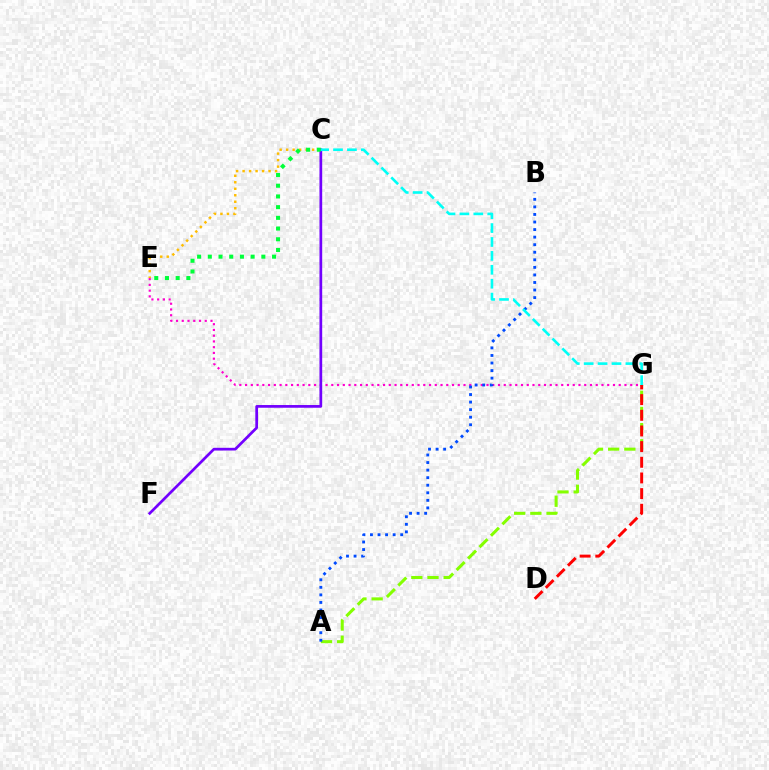{('A', 'G'): [{'color': '#84ff00', 'line_style': 'dashed', 'thickness': 2.2}], ('D', 'G'): [{'color': '#ff0000', 'line_style': 'dashed', 'thickness': 2.13}], ('C', 'E'): [{'color': '#ffbd00', 'line_style': 'dotted', 'thickness': 1.76}, {'color': '#00ff39', 'line_style': 'dotted', 'thickness': 2.91}], ('E', 'G'): [{'color': '#ff00cf', 'line_style': 'dotted', 'thickness': 1.56}], ('C', 'F'): [{'color': '#7200ff', 'line_style': 'solid', 'thickness': 1.96}], ('A', 'B'): [{'color': '#004bff', 'line_style': 'dotted', 'thickness': 2.05}], ('C', 'G'): [{'color': '#00fff6', 'line_style': 'dashed', 'thickness': 1.89}]}